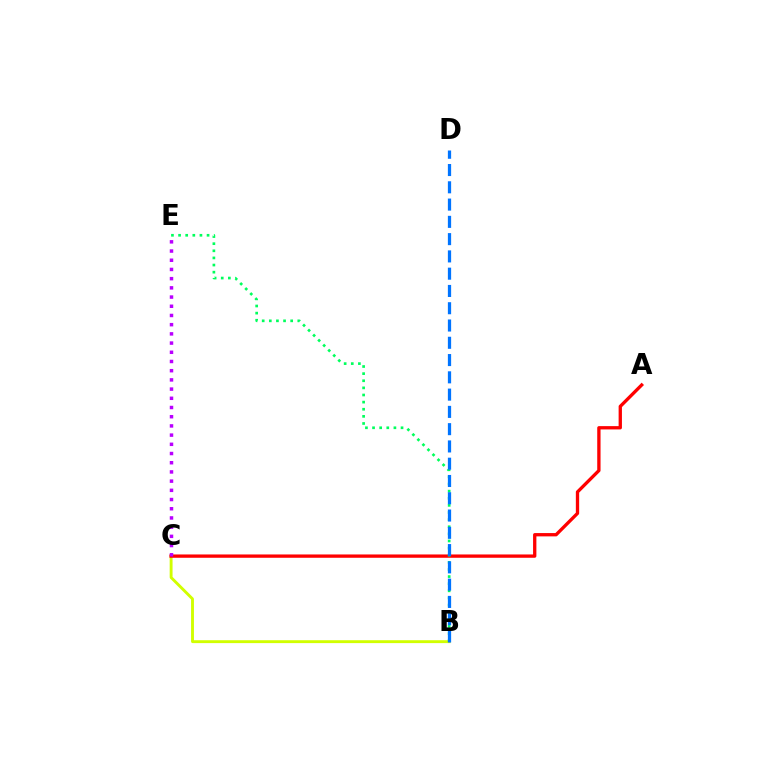{('B', 'C'): [{'color': '#d1ff00', 'line_style': 'solid', 'thickness': 2.08}], ('A', 'C'): [{'color': '#ff0000', 'line_style': 'solid', 'thickness': 2.39}], ('B', 'E'): [{'color': '#00ff5c', 'line_style': 'dotted', 'thickness': 1.93}], ('B', 'D'): [{'color': '#0074ff', 'line_style': 'dashed', 'thickness': 2.35}], ('C', 'E'): [{'color': '#b900ff', 'line_style': 'dotted', 'thickness': 2.5}]}